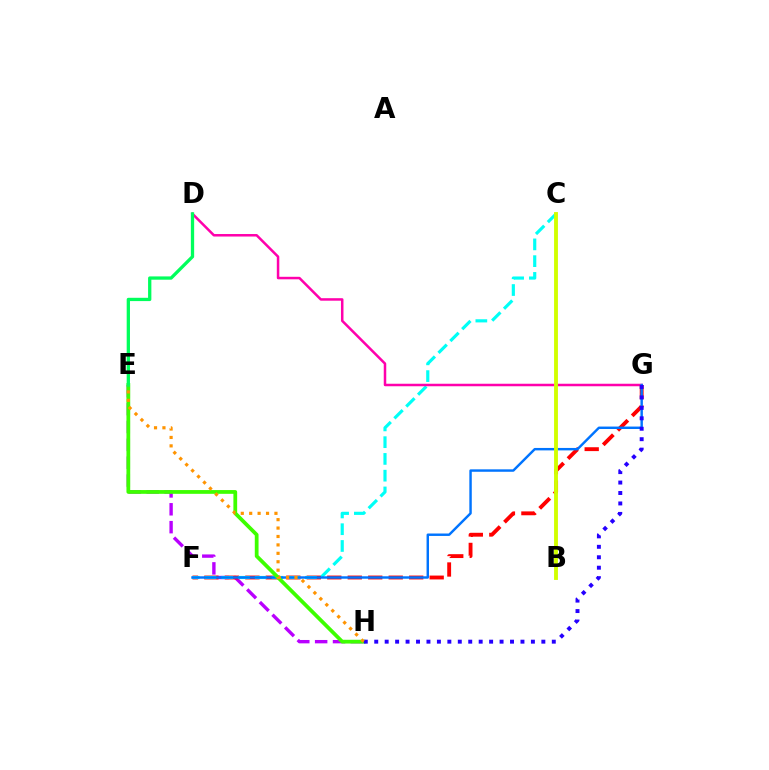{('E', 'H'): [{'color': '#b900ff', 'line_style': 'dashed', 'thickness': 2.43}, {'color': '#3dff00', 'line_style': 'solid', 'thickness': 2.71}, {'color': '#ff9400', 'line_style': 'dotted', 'thickness': 2.29}], ('F', 'G'): [{'color': '#ff0000', 'line_style': 'dashed', 'thickness': 2.78}, {'color': '#0074ff', 'line_style': 'solid', 'thickness': 1.76}], ('C', 'F'): [{'color': '#00fff6', 'line_style': 'dashed', 'thickness': 2.28}], ('D', 'G'): [{'color': '#ff00ac', 'line_style': 'solid', 'thickness': 1.81}], ('G', 'H'): [{'color': '#2500ff', 'line_style': 'dotted', 'thickness': 2.84}], ('B', 'C'): [{'color': '#d1ff00', 'line_style': 'solid', 'thickness': 2.78}], ('D', 'E'): [{'color': '#00ff5c', 'line_style': 'solid', 'thickness': 2.37}]}